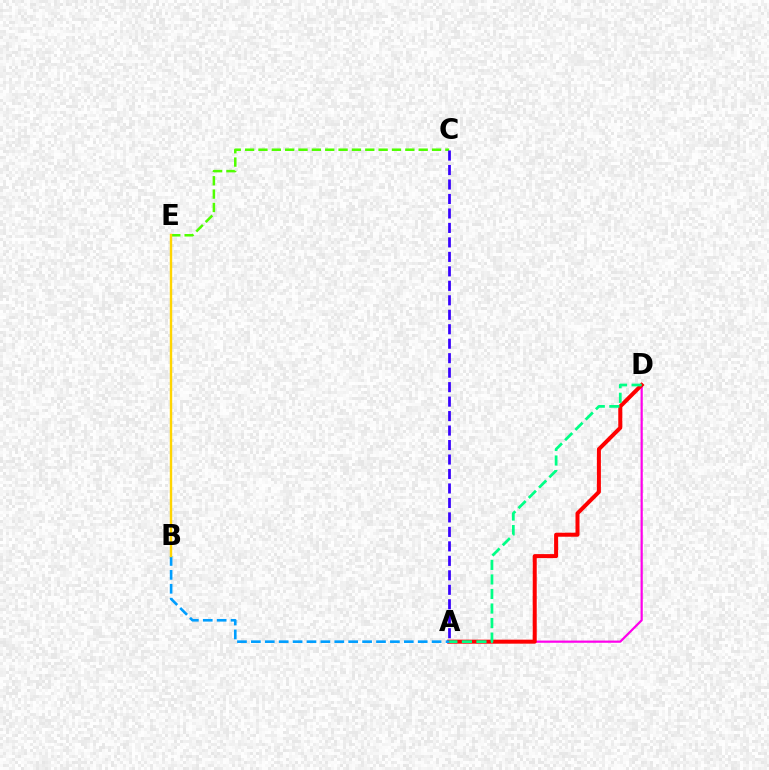{('C', 'E'): [{'color': '#4fff00', 'line_style': 'dashed', 'thickness': 1.81}], ('A', 'D'): [{'color': '#ff00ed', 'line_style': 'solid', 'thickness': 1.6}, {'color': '#ff0000', 'line_style': 'solid', 'thickness': 2.89}, {'color': '#00ff86', 'line_style': 'dashed', 'thickness': 1.98}], ('A', 'C'): [{'color': '#3700ff', 'line_style': 'dashed', 'thickness': 1.97}], ('A', 'B'): [{'color': '#009eff', 'line_style': 'dashed', 'thickness': 1.89}], ('B', 'E'): [{'color': '#ffd500', 'line_style': 'solid', 'thickness': 1.73}]}